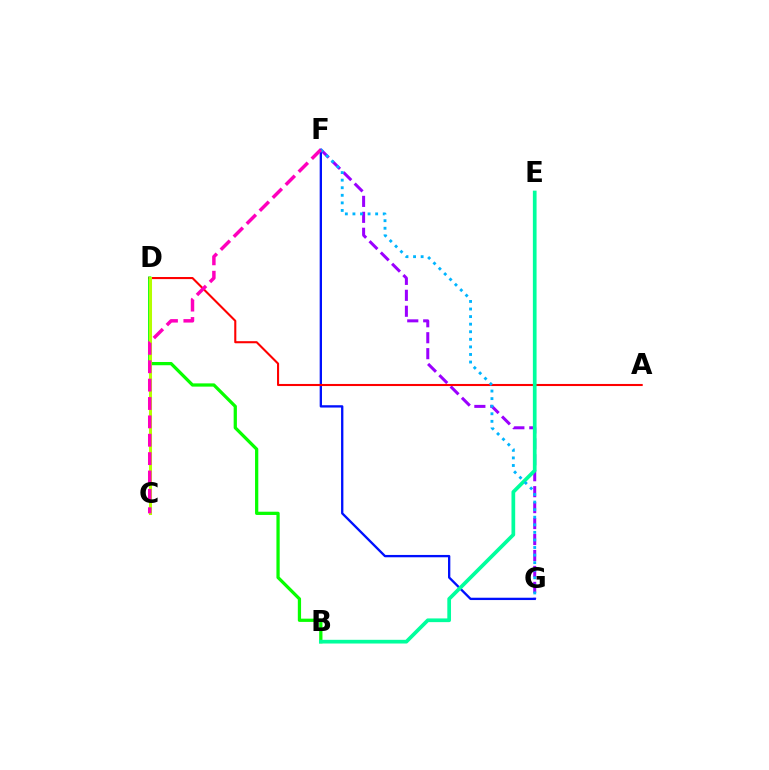{('B', 'D'): [{'color': '#08ff00', 'line_style': 'solid', 'thickness': 2.34}], ('F', 'G'): [{'color': '#9b00ff', 'line_style': 'dashed', 'thickness': 2.17}, {'color': '#0010ff', 'line_style': 'solid', 'thickness': 1.67}, {'color': '#00b5ff', 'line_style': 'dotted', 'thickness': 2.06}], ('C', 'D'): [{'color': '#ffa500', 'line_style': 'dotted', 'thickness': 1.87}, {'color': '#b3ff00', 'line_style': 'solid', 'thickness': 2.19}], ('A', 'D'): [{'color': '#ff0000', 'line_style': 'solid', 'thickness': 1.5}], ('B', 'E'): [{'color': '#00ff9d', 'line_style': 'solid', 'thickness': 2.67}], ('C', 'F'): [{'color': '#ff00bd', 'line_style': 'dashed', 'thickness': 2.5}]}